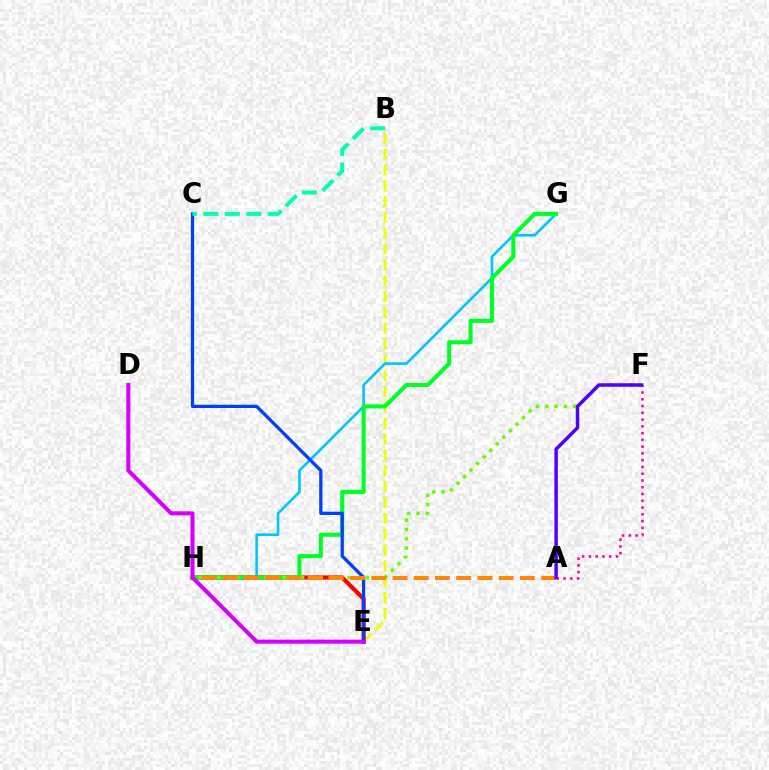{('B', 'E'): [{'color': '#eeff00', 'line_style': 'dashed', 'thickness': 2.15}], ('G', 'H'): [{'color': '#00c7ff', 'line_style': 'solid', 'thickness': 1.89}, {'color': '#00ff27', 'line_style': 'solid', 'thickness': 2.92}], ('E', 'H'): [{'color': '#ff0000', 'line_style': 'solid', 'thickness': 3.0}], ('F', 'H'): [{'color': '#66ff00', 'line_style': 'dotted', 'thickness': 2.52}], ('A', 'F'): [{'color': '#ff00a0', 'line_style': 'dotted', 'thickness': 1.84}, {'color': '#4f00ff', 'line_style': 'solid', 'thickness': 2.49}], ('C', 'E'): [{'color': '#003fff', 'line_style': 'solid', 'thickness': 2.34}], ('A', 'H'): [{'color': '#ff8800', 'line_style': 'dashed', 'thickness': 2.88}], ('D', 'E'): [{'color': '#d600ff', 'line_style': 'solid', 'thickness': 2.91}], ('B', 'C'): [{'color': '#00ffaf', 'line_style': 'dashed', 'thickness': 2.92}]}